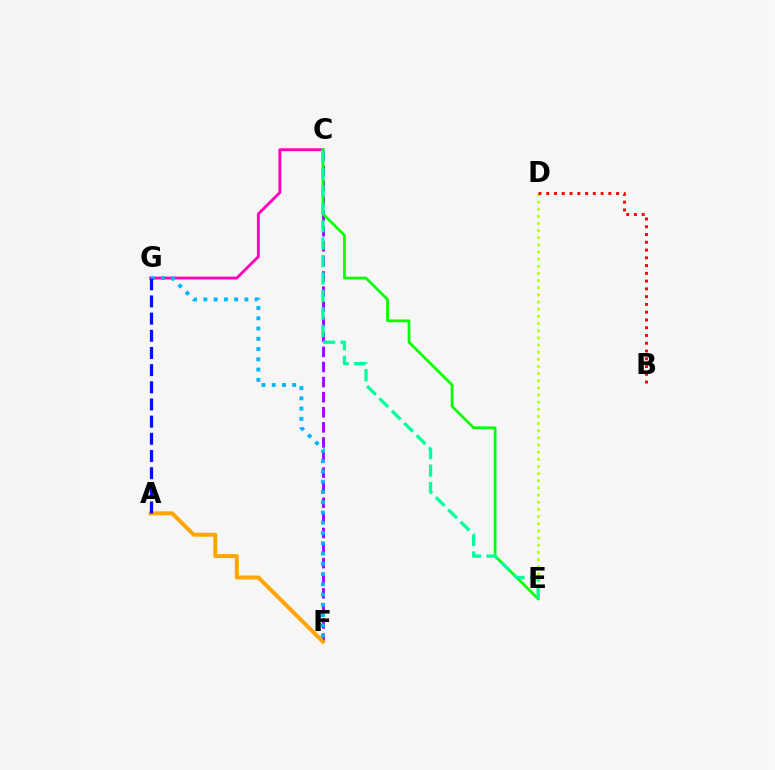{('D', 'E'): [{'color': '#b3ff00', 'line_style': 'dotted', 'thickness': 1.94}], ('B', 'D'): [{'color': '#ff0000', 'line_style': 'dotted', 'thickness': 2.11}], ('C', 'F'): [{'color': '#9b00ff', 'line_style': 'dashed', 'thickness': 2.05}], ('C', 'G'): [{'color': '#ff00bd', 'line_style': 'solid', 'thickness': 2.06}], ('C', 'E'): [{'color': '#08ff00', 'line_style': 'solid', 'thickness': 1.97}, {'color': '#00ff9d', 'line_style': 'dashed', 'thickness': 2.37}], ('A', 'F'): [{'color': '#ffa500', 'line_style': 'solid', 'thickness': 2.86}], ('F', 'G'): [{'color': '#00b5ff', 'line_style': 'dotted', 'thickness': 2.79}], ('A', 'G'): [{'color': '#0010ff', 'line_style': 'dashed', 'thickness': 2.33}]}